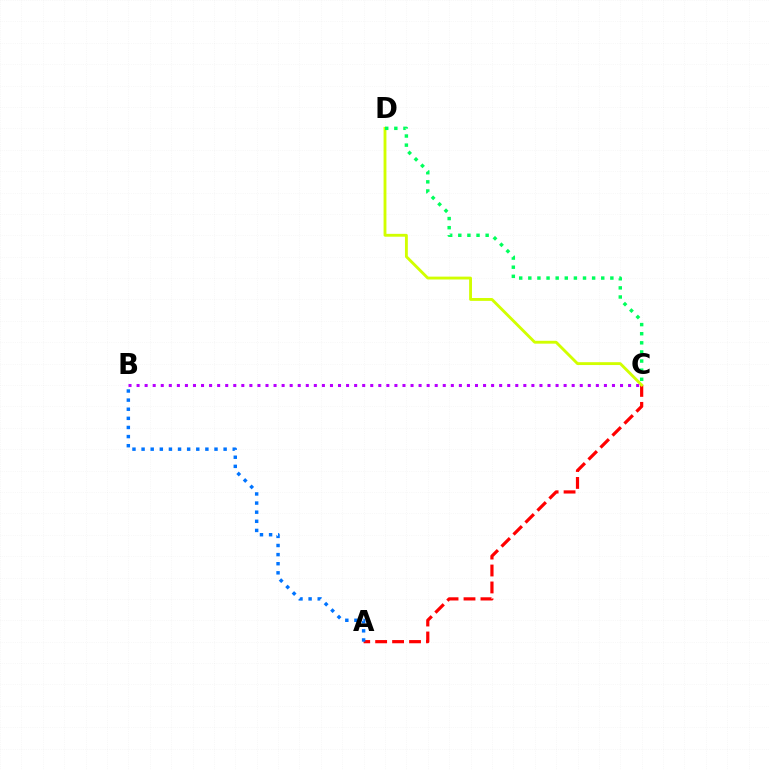{('A', 'C'): [{'color': '#ff0000', 'line_style': 'dashed', 'thickness': 2.3}], ('C', 'D'): [{'color': '#d1ff00', 'line_style': 'solid', 'thickness': 2.06}, {'color': '#00ff5c', 'line_style': 'dotted', 'thickness': 2.48}], ('B', 'C'): [{'color': '#b900ff', 'line_style': 'dotted', 'thickness': 2.19}], ('A', 'B'): [{'color': '#0074ff', 'line_style': 'dotted', 'thickness': 2.48}]}